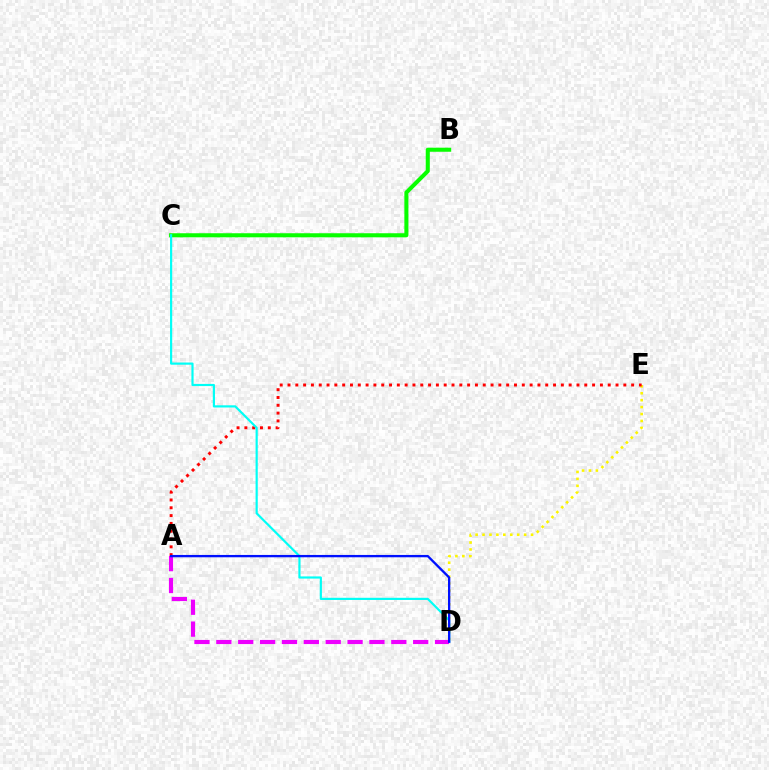{('D', 'E'): [{'color': '#fcf500', 'line_style': 'dotted', 'thickness': 1.88}], ('A', 'E'): [{'color': '#ff0000', 'line_style': 'dotted', 'thickness': 2.12}], ('B', 'C'): [{'color': '#08ff00', 'line_style': 'solid', 'thickness': 2.92}], ('C', 'D'): [{'color': '#00fff6', 'line_style': 'solid', 'thickness': 1.57}], ('A', 'D'): [{'color': '#ee00ff', 'line_style': 'dashed', 'thickness': 2.97}, {'color': '#0010ff', 'line_style': 'solid', 'thickness': 1.68}]}